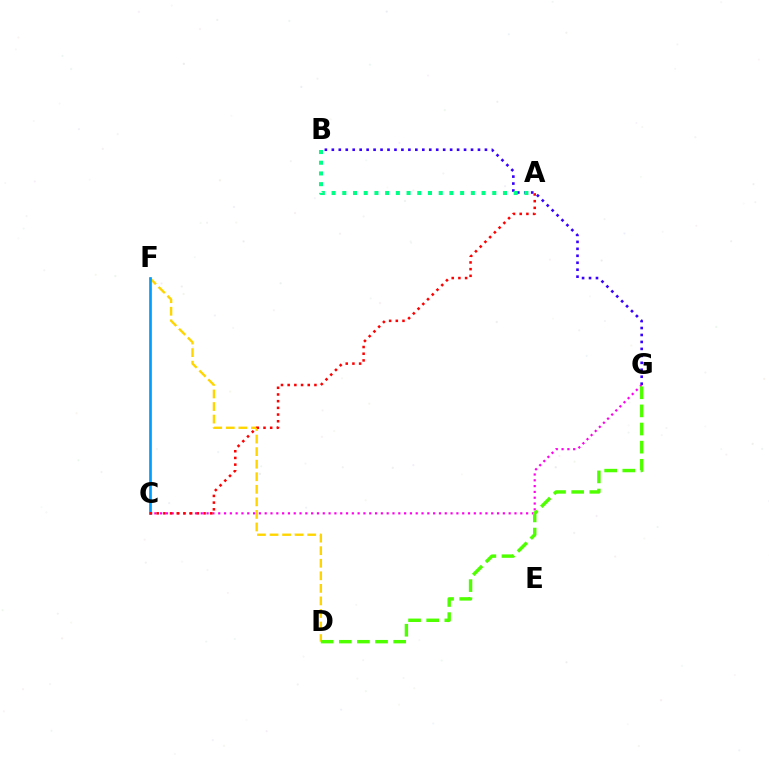{('D', 'F'): [{'color': '#ffd500', 'line_style': 'dashed', 'thickness': 1.71}], ('B', 'G'): [{'color': '#3700ff', 'line_style': 'dotted', 'thickness': 1.89}], ('C', 'F'): [{'color': '#009eff', 'line_style': 'solid', 'thickness': 1.93}], ('A', 'B'): [{'color': '#00ff86', 'line_style': 'dotted', 'thickness': 2.91}], ('C', 'G'): [{'color': '#ff00ed', 'line_style': 'dotted', 'thickness': 1.58}], ('D', 'G'): [{'color': '#4fff00', 'line_style': 'dashed', 'thickness': 2.46}], ('A', 'C'): [{'color': '#ff0000', 'line_style': 'dotted', 'thickness': 1.82}]}